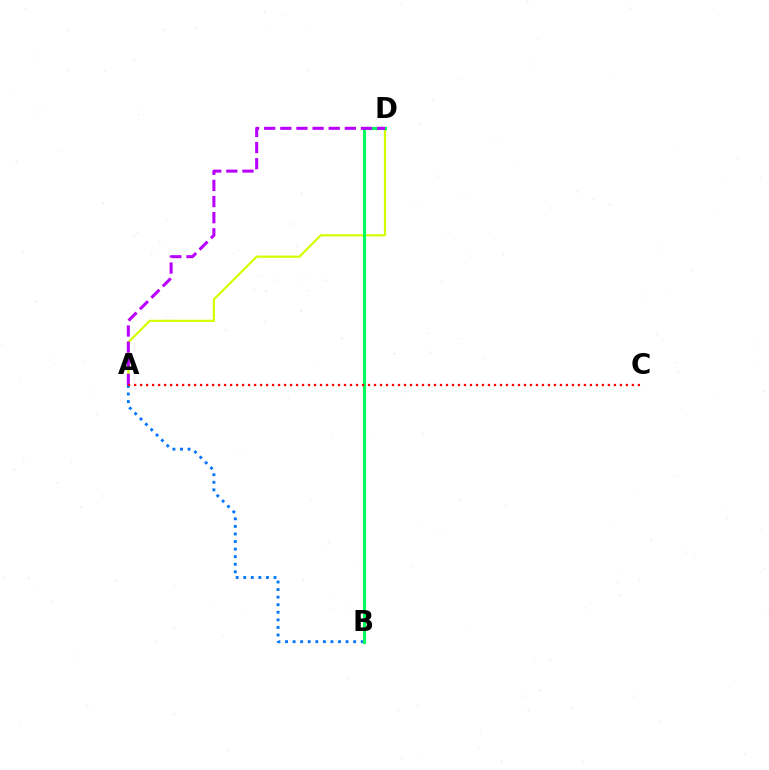{('A', 'D'): [{'color': '#d1ff00', 'line_style': 'solid', 'thickness': 1.59}, {'color': '#b900ff', 'line_style': 'dashed', 'thickness': 2.19}], ('A', 'B'): [{'color': '#0074ff', 'line_style': 'dotted', 'thickness': 2.06}], ('B', 'D'): [{'color': '#00ff5c', 'line_style': 'solid', 'thickness': 2.21}], ('A', 'C'): [{'color': '#ff0000', 'line_style': 'dotted', 'thickness': 1.63}]}